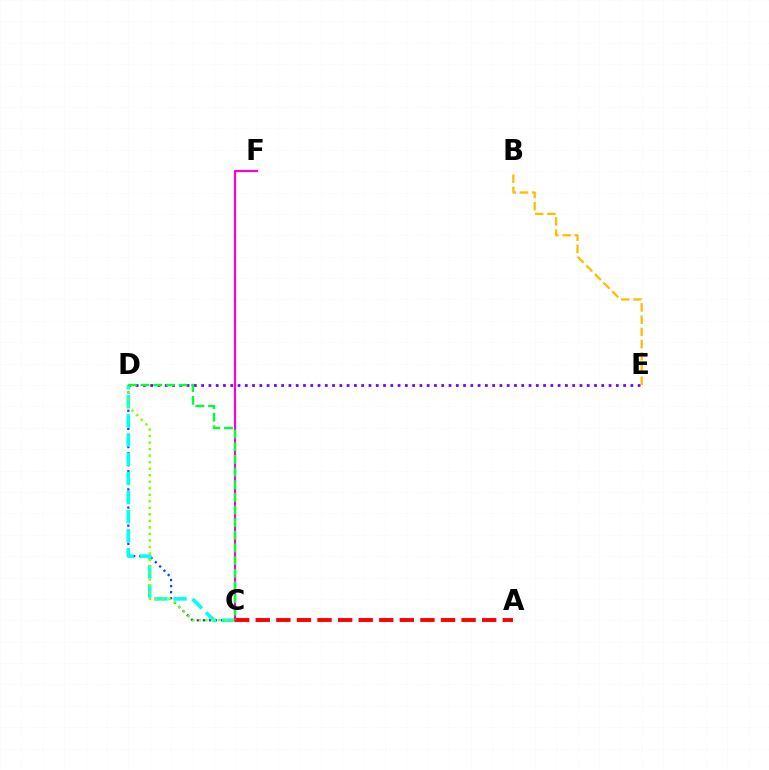{('D', 'E'): [{'color': '#7200ff', 'line_style': 'dotted', 'thickness': 1.98}], ('C', 'D'): [{'color': '#004bff', 'line_style': 'dotted', 'thickness': 1.64}, {'color': '#00fff6', 'line_style': 'dashed', 'thickness': 2.6}, {'color': '#84ff00', 'line_style': 'dotted', 'thickness': 1.77}, {'color': '#00ff39', 'line_style': 'dashed', 'thickness': 1.72}], ('C', 'F'): [{'color': '#ff00cf', 'line_style': 'solid', 'thickness': 1.58}], ('B', 'E'): [{'color': '#ffbd00', 'line_style': 'dashed', 'thickness': 1.66}], ('A', 'C'): [{'color': '#ff0000', 'line_style': 'dashed', 'thickness': 2.8}]}